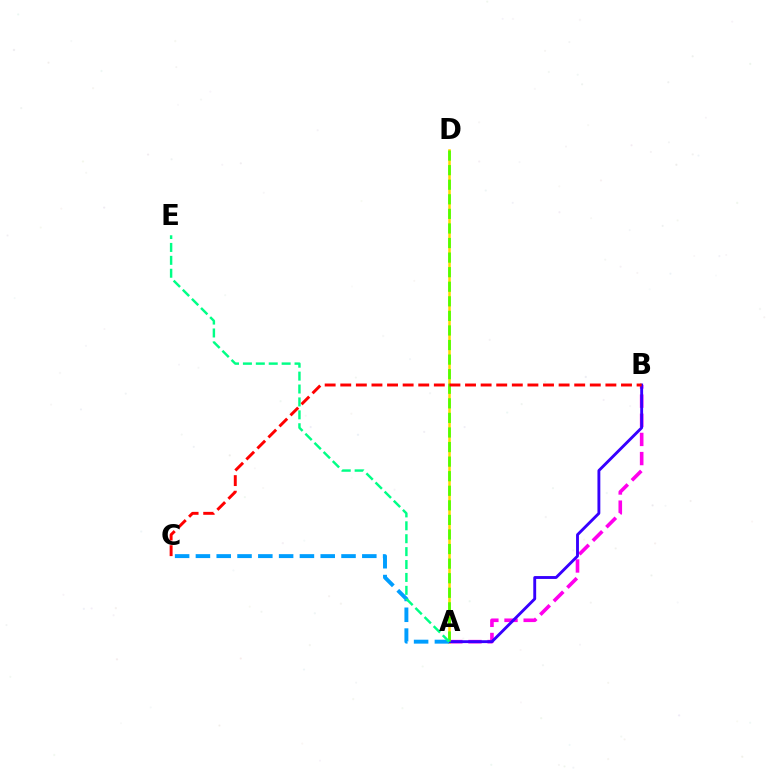{('A', 'B'): [{'color': '#ff00ed', 'line_style': 'dashed', 'thickness': 2.6}, {'color': '#3700ff', 'line_style': 'solid', 'thickness': 2.07}], ('A', 'D'): [{'color': '#ffd500', 'line_style': 'solid', 'thickness': 1.81}, {'color': '#4fff00', 'line_style': 'dashed', 'thickness': 1.98}], ('B', 'C'): [{'color': '#ff0000', 'line_style': 'dashed', 'thickness': 2.12}], ('A', 'C'): [{'color': '#009eff', 'line_style': 'dashed', 'thickness': 2.83}], ('A', 'E'): [{'color': '#00ff86', 'line_style': 'dashed', 'thickness': 1.75}]}